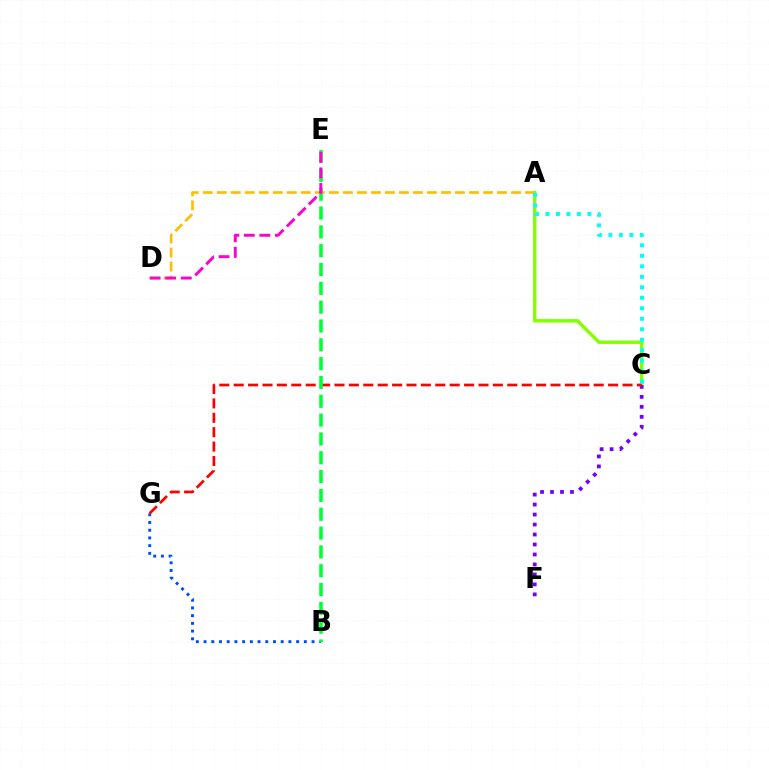{('A', 'D'): [{'color': '#ffbd00', 'line_style': 'dashed', 'thickness': 1.9}], ('A', 'C'): [{'color': '#84ff00', 'line_style': 'solid', 'thickness': 2.47}, {'color': '#00fff6', 'line_style': 'dotted', 'thickness': 2.85}], ('B', 'G'): [{'color': '#004bff', 'line_style': 'dotted', 'thickness': 2.1}], ('C', 'F'): [{'color': '#7200ff', 'line_style': 'dotted', 'thickness': 2.71}], ('C', 'G'): [{'color': '#ff0000', 'line_style': 'dashed', 'thickness': 1.96}], ('B', 'E'): [{'color': '#00ff39', 'line_style': 'dashed', 'thickness': 2.56}], ('D', 'E'): [{'color': '#ff00cf', 'line_style': 'dashed', 'thickness': 2.11}]}